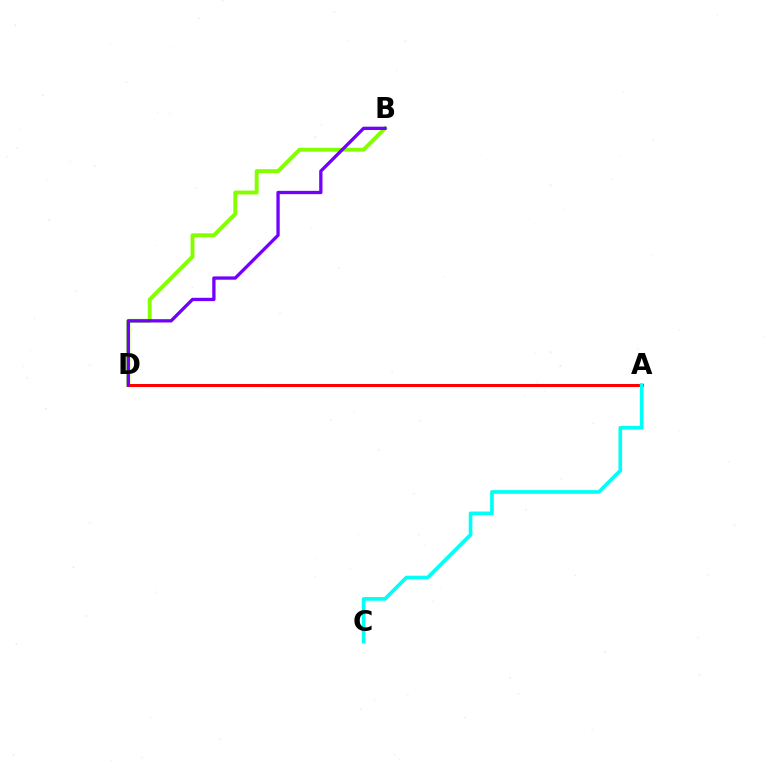{('B', 'D'): [{'color': '#84ff00', 'line_style': 'solid', 'thickness': 2.82}, {'color': '#7200ff', 'line_style': 'solid', 'thickness': 2.37}], ('A', 'D'): [{'color': '#ff0000', 'line_style': 'solid', 'thickness': 2.17}], ('A', 'C'): [{'color': '#00fff6', 'line_style': 'solid', 'thickness': 2.63}]}